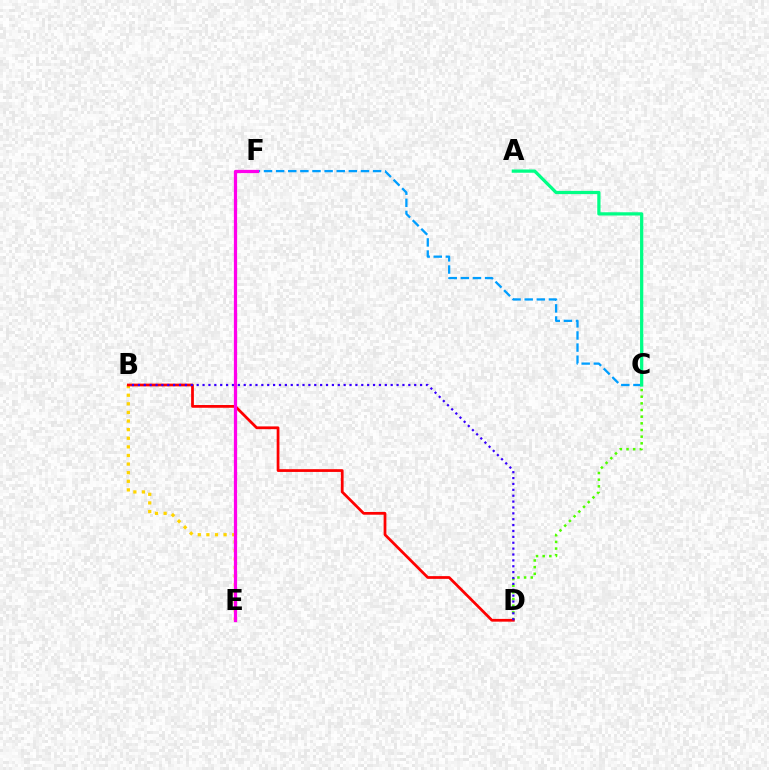{('B', 'E'): [{'color': '#ffd500', 'line_style': 'dotted', 'thickness': 2.34}], ('C', 'D'): [{'color': '#4fff00', 'line_style': 'dotted', 'thickness': 1.81}], ('B', 'D'): [{'color': '#ff0000', 'line_style': 'solid', 'thickness': 1.98}, {'color': '#3700ff', 'line_style': 'dotted', 'thickness': 1.6}], ('C', 'F'): [{'color': '#009eff', 'line_style': 'dashed', 'thickness': 1.65}], ('E', 'F'): [{'color': '#ff00ed', 'line_style': 'solid', 'thickness': 2.34}], ('A', 'C'): [{'color': '#00ff86', 'line_style': 'solid', 'thickness': 2.34}]}